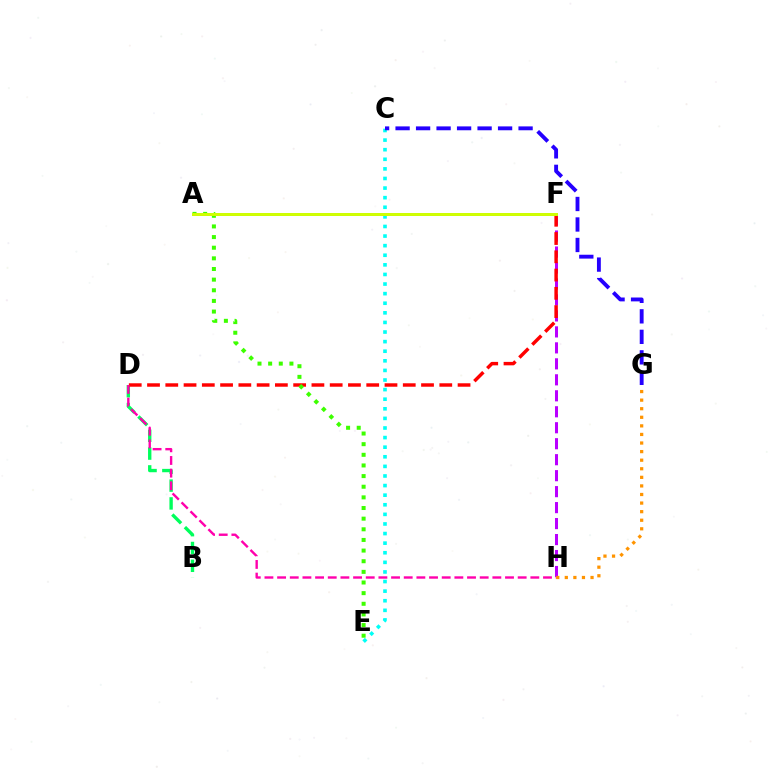{('F', 'H'): [{'color': '#b900ff', 'line_style': 'dashed', 'thickness': 2.17}], ('B', 'D'): [{'color': '#00ff5c', 'line_style': 'dashed', 'thickness': 2.42}], ('G', 'H'): [{'color': '#ff9400', 'line_style': 'dotted', 'thickness': 2.33}], ('C', 'E'): [{'color': '#00fff6', 'line_style': 'dotted', 'thickness': 2.61}], ('D', 'F'): [{'color': '#ff0000', 'line_style': 'dashed', 'thickness': 2.48}], ('C', 'G'): [{'color': '#2500ff', 'line_style': 'dashed', 'thickness': 2.78}], ('A', 'E'): [{'color': '#3dff00', 'line_style': 'dotted', 'thickness': 2.89}], ('A', 'F'): [{'color': '#0074ff', 'line_style': 'solid', 'thickness': 2.03}, {'color': '#d1ff00', 'line_style': 'solid', 'thickness': 2.13}], ('D', 'H'): [{'color': '#ff00ac', 'line_style': 'dashed', 'thickness': 1.72}]}